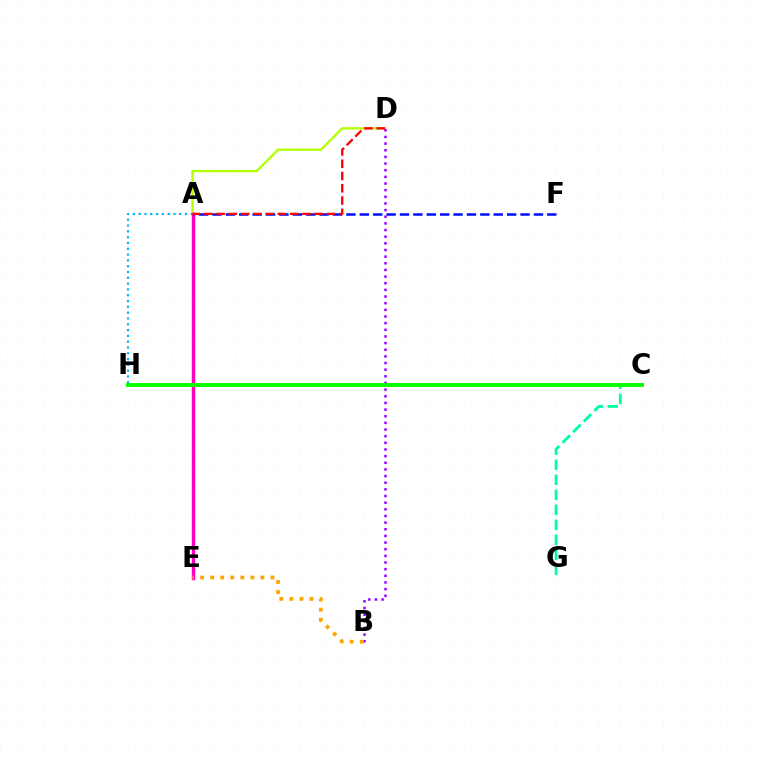{('C', 'G'): [{'color': '#00ff9d', 'line_style': 'dashed', 'thickness': 2.04}], ('A', 'D'): [{'color': '#b3ff00', 'line_style': 'solid', 'thickness': 1.67}, {'color': '#ff0000', 'line_style': 'dashed', 'thickness': 1.67}], ('A', 'H'): [{'color': '#00b5ff', 'line_style': 'dotted', 'thickness': 1.58}], ('A', 'E'): [{'color': '#ff00bd', 'line_style': 'solid', 'thickness': 2.49}], ('B', 'D'): [{'color': '#9b00ff', 'line_style': 'dotted', 'thickness': 1.81}], ('C', 'H'): [{'color': '#08ff00', 'line_style': 'solid', 'thickness': 2.8}], ('B', 'E'): [{'color': '#ffa500', 'line_style': 'dotted', 'thickness': 2.73}], ('A', 'F'): [{'color': '#0010ff', 'line_style': 'dashed', 'thickness': 1.82}]}